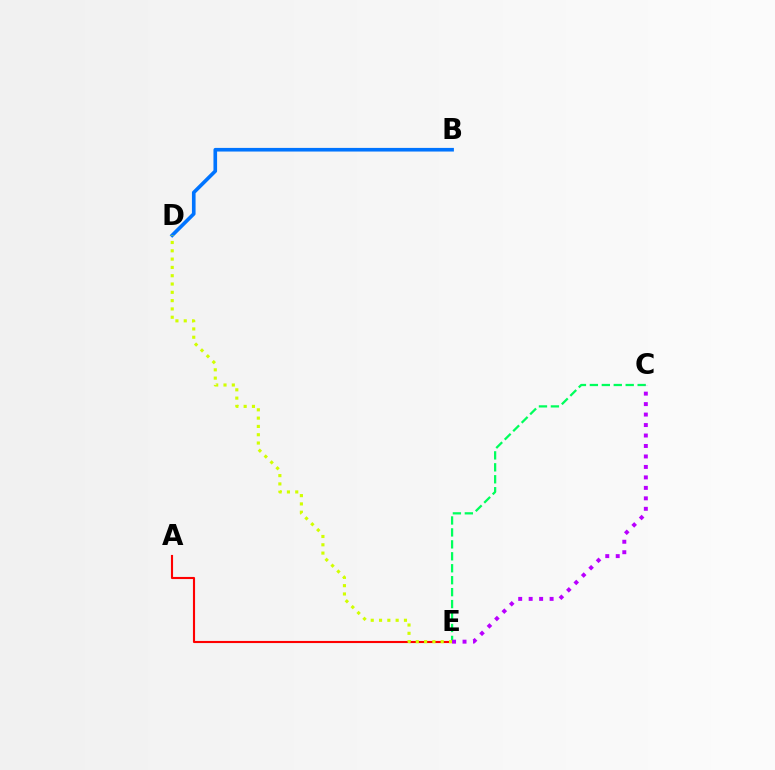{('B', 'D'): [{'color': '#0074ff', 'line_style': 'solid', 'thickness': 2.61}], ('A', 'E'): [{'color': '#ff0000', 'line_style': 'solid', 'thickness': 1.52}], ('C', 'E'): [{'color': '#00ff5c', 'line_style': 'dashed', 'thickness': 1.62}, {'color': '#b900ff', 'line_style': 'dotted', 'thickness': 2.84}], ('D', 'E'): [{'color': '#d1ff00', 'line_style': 'dotted', 'thickness': 2.26}]}